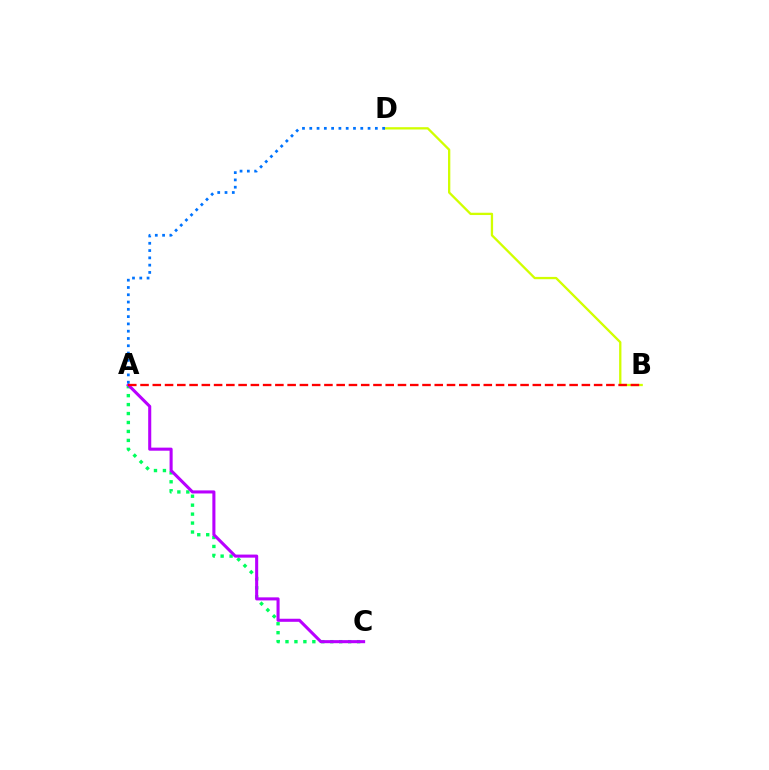{('B', 'D'): [{'color': '#d1ff00', 'line_style': 'solid', 'thickness': 1.66}], ('A', 'C'): [{'color': '#00ff5c', 'line_style': 'dotted', 'thickness': 2.43}, {'color': '#b900ff', 'line_style': 'solid', 'thickness': 2.21}], ('A', 'D'): [{'color': '#0074ff', 'line_style': 'dotted', 'thickness': 1.98}], ('A', 'B'): [{'color': '#ff0000', 'line_style': 'dashed', 'thickness': 1.67}]}